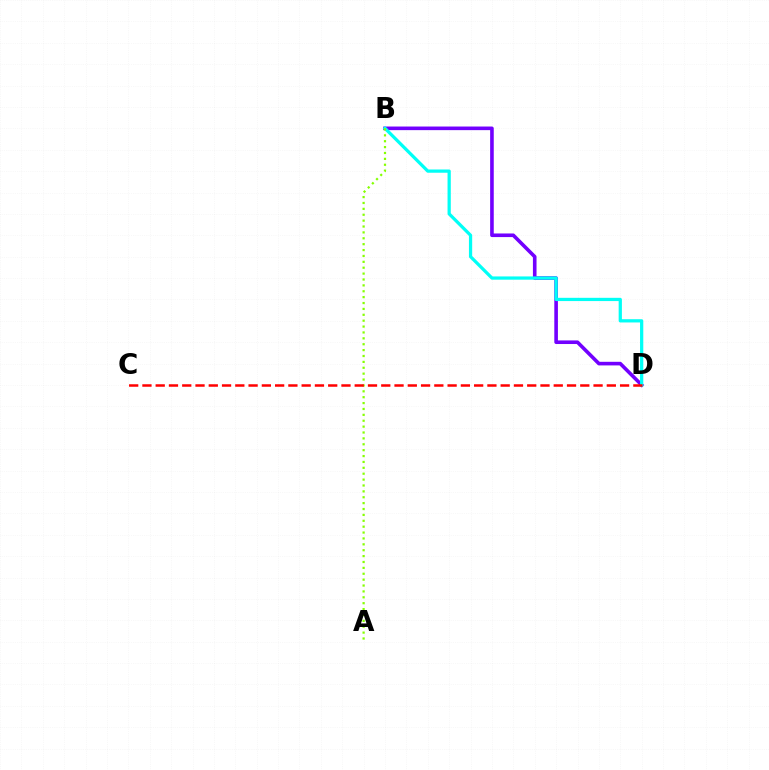{('B', 'D'): [{'color': '#7200ff', 'line_style': 'solid', 'thickness': 2.6}, {'color': '#00fff6', 'line_style': 'solid', 'thickness': 2.34}], ('A', 'B'): [{'color': '#84ff00', 'line_style': 'dotted', 'thickness': 1.6}], ('C', 'D'): [{'color': '#ff0000', 'line_style': 'dashed', 'thickness': 1.8}]}